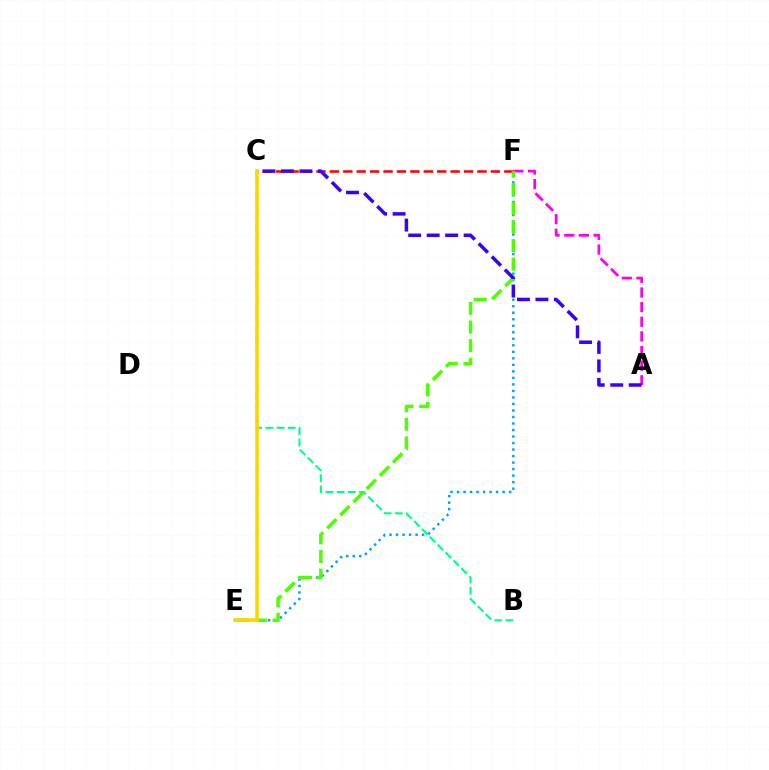{('B', 'C'): [{'color': '#00ff86', 'line_style': 'dashed', 'thickness': 1.52}], ('E', 'F'): [{'color': '#009eff', 'line_style': 'dotted', 'thickness': 1.77}, {'color': '#4fff00', 'line_style': 'dashed', 'thickness': 2.53}], ('A', 'F'): [{'color': '#ff00ed', 'line_style': 'dashed', 'thickness': 1.99}], ('C', 'F'): [{'color': '#ff0000', 'line_style': 'dashed', 'thickness': 1.82}], ('A', 'C'): [{'color': '#3700ff', 'line_style': 'dashed', 'thickness': 2.51}], ('C', 'E'): [{'color': '#ffd500', 'line_style': 'solid', 'thickness': 2.55}]}